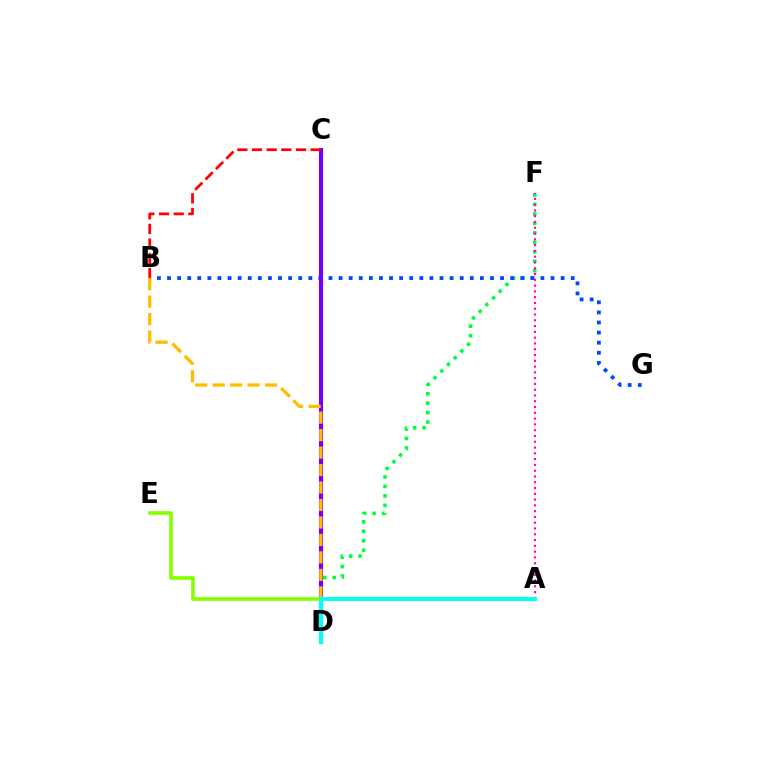{('D', 'F'): [{'color': '#00ff39', 'line_style': 'dotted', 'thickness': 2.57}], ('B', 'G'): [{'color': '#004bff', 'line_style': 'dotted', 'thickness': 2.74}], ('C', 'D'): [{'color': '#7200ff', 'line_style': 'solid', 'thickness': 2.99}], ('A', 'E'): [{'color': '#84ff00', 'line_style': 'solid', 'thickness': 2.65}], ('B', 'D'): [{'color': '#ffbd00', 'line_style': 'dashed', 'thickness': 2.37}], ('A', 'F'): [{'color': '#ff00cf', 'line_style': 'dotted', 'thickness': 1.57}], ('B', 'C'): [{'color': '#ff0000', 'line_style': 'dashed', 'thickness': 1.99}], ('A', 'D'): [{'color': '#00fff6', 'line_style': 'solid', 'thickness': 2.89}]}